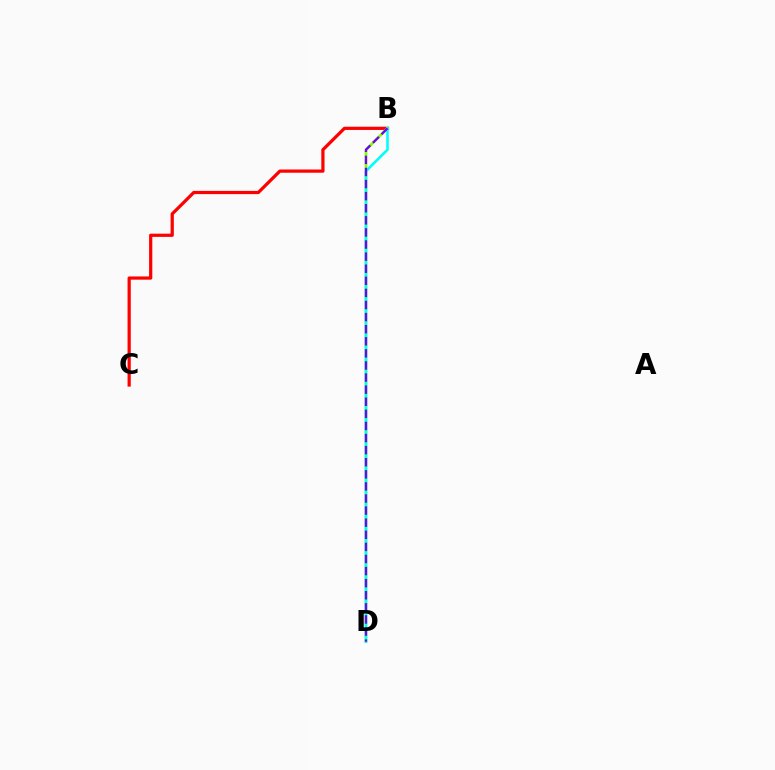{('B', 'C'): [{'color': '#ff0000', 'line_style': 'solid', 'thickness': 2.32}], ('B', 'D'): [{'color': '#84ff00', 'line_style': 'solid', 'thickness': 1.93}, {'color': '#00fff6', 'line_style': 'solid', 'thickness': 1.86}, {'color': '#7200ff', 'line_style': 'dashed', 'thickness': 1.64}]}